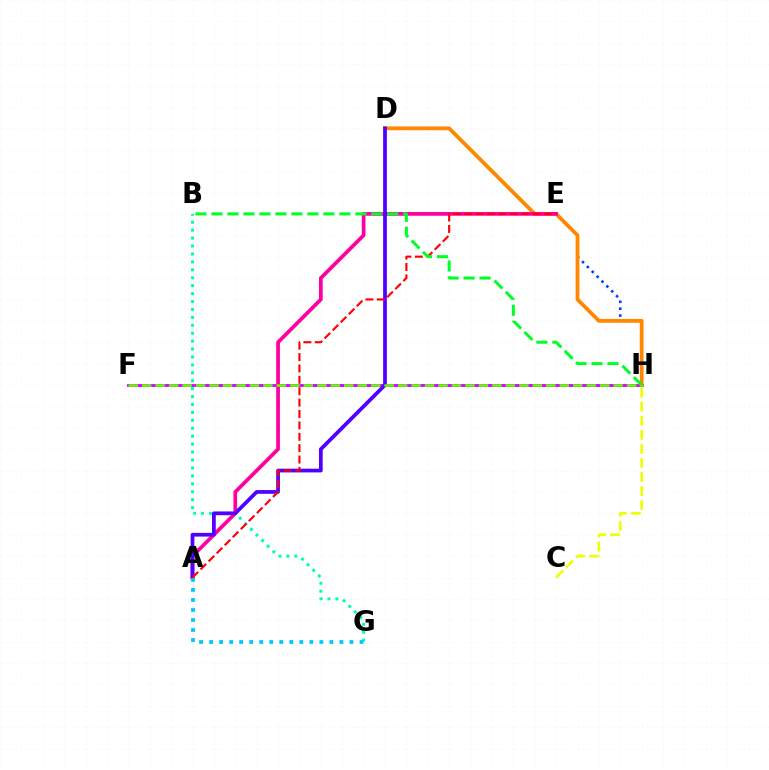{('E', 'H'): [{'color': '#003fff', 'line_style': 'dotted', 'thickness': 1.87}], ('F', 'H'): [{'color': '#d600ff', 'line_style': 'solid', 'thickness': 2.04}, {'color': '#66ff00', 'line_style': 'dashed', 'thickness': 1.83}], ('B', 'G'): [{'color': '#00ffaf', 'line_style': 'dotted', 'thickness': 2.15}], ('D', 'H'): [{'color': '#ff8800', 'line_style': 'solid', 'thickness': 2.73}], ('A', 'E'): [{'color': '#ff00a0', 'line_style': 'solid', 'thickness': 2.69}, {'color': '#ff0000', 'line_style': 'dashed', 'thickness': 1.55}], ('A', 'D'): [{'color': '#4f00ff', 'line_style': 'solid', 'thickness': 2.69}], ('B', 'H'): [{'color': '#00ff27', 'line_style': 'dashed', 'thickness': 2.17}], ('C', 'H'): [{'color': '#eeff00', 'line_style': 'dashed', 'thickness': 1.91}], ('A', 'G'): [{'color': '#00c7ff', 'line_style': 'dotted', 'thickness': 2.72}]}